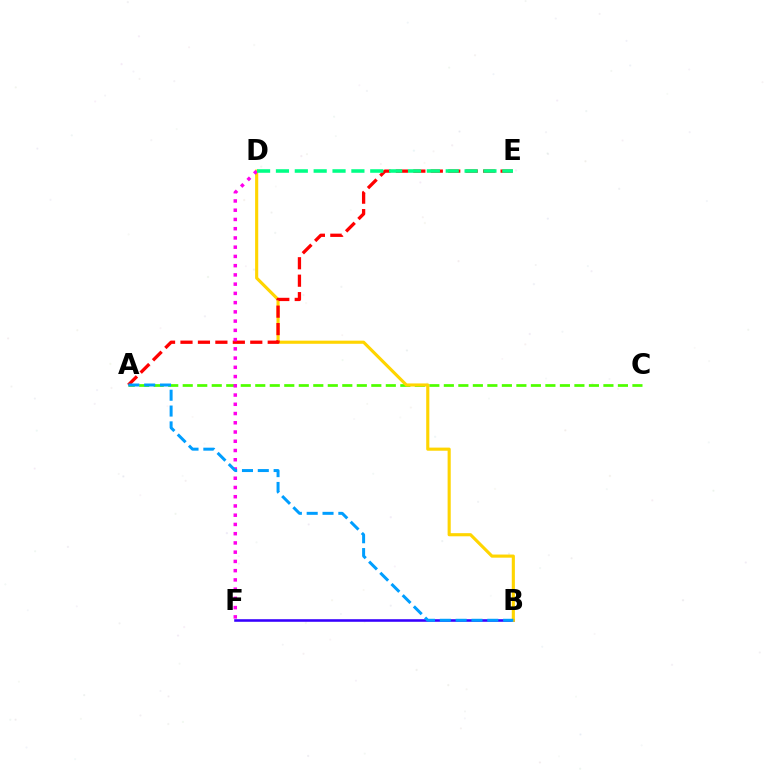{('A', 'C'): [{'color': '#4fff00', 'line_style': 'dashed', 'thickness': 1.97}], ('B', 'F'): [{'color': '#3700ff', 'line_style': 'solid', 'thickness': 1.86}], ('B', 'D'): [{'color': '#ffd500', 'line_style': 'solid', 'thickness': 2.25}], ('A', 'E'): [{'color': '#ff0000', 'line_style': 'dashed', 'thickness': 2.37}], ('D', 'F'): [{'color': '#ff00ed', 'line_style': 'dotted', 'thickness': 2.51}], ('A', 'B'): [{'color': '#009eff', 'line_style': 'dashed', 'thickness': 2.15}], ('D', 'E'): [{'color': '#00ff86', 'line_style': 'dashed', 'thickness': 2.56}]}